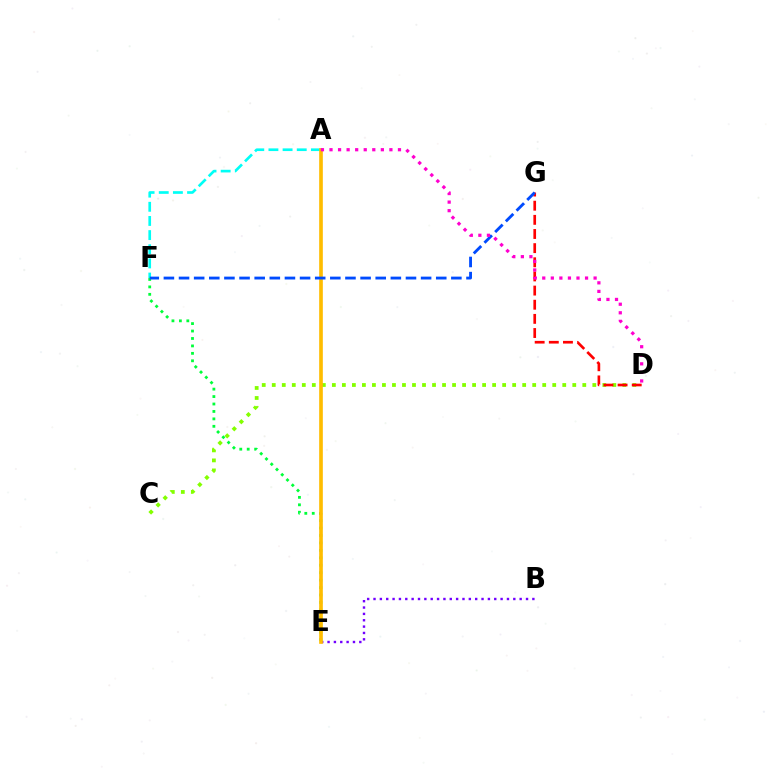{('C', 'D'): [{'color': '#84ff00', 'line_style': 'dotted', 'thickness': 2.72}], ('B', 'E'): [{'color': '#7200ff', 'line_style': 'dotted', 'thickness': 1.73}], ('E', 'F'): [{'color': '#00ff39', 'line_style': 'dotted', 'thickness': 2.02}], ('D', 'G'): [{'color': '#ff0000', 'line_style': 'dashed', 'thickness': 1.92}], ('A', 'F'): [{'color': '#00fff6', 'line_style': 'dashed', 'thickness': 1.92}], ('A', 'E'): [{'color': '#ffbd00', 'line_style': 'solid', 'thickness': 2.63}], ('F', 'G'): [{'color': '#004bff', 'line_style': 'dashed', 'thickness': 2.06}], ('A', 'D'): [{'color': '#ff00cf', 'line_style': 'dotted', 'thickness': 2.33}]}